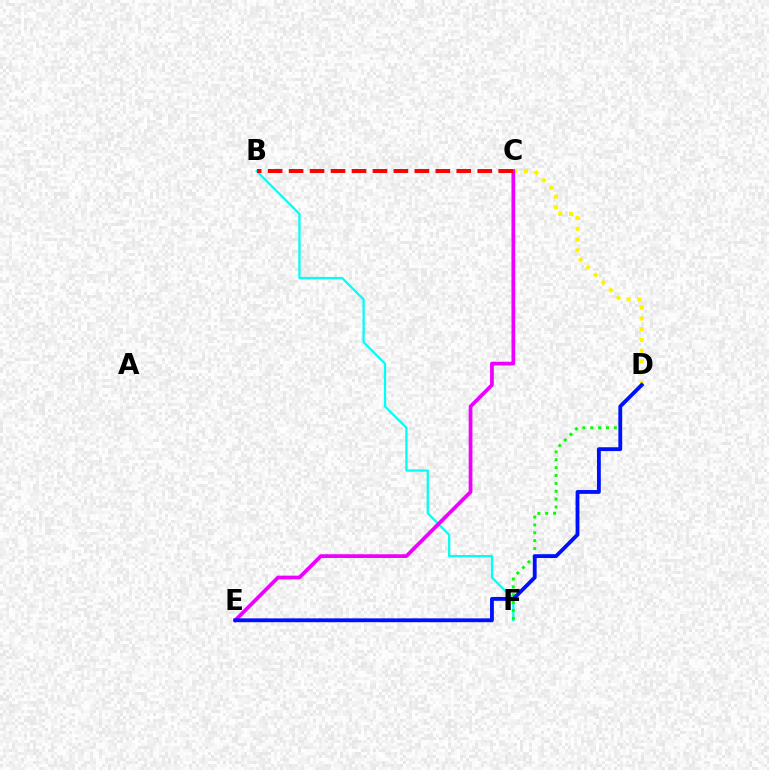{('C', 'D'): [{'color': '#fcf500', 'line_style': 'dotted', 'thickness': 2.92}], ('B', 'F'): [{'color': '#00fff6', 'line_style': 'solid', 'thickness': 1.63}], ('D', 'F'): [{'color': '#08ff00', 'line_style': 'dotted', 'thickness': 2.14}], ('C', 'E'): [{'color': '#ee00ff', 'line_style': 'solid', 'thickness': 2.69}], ('B', 'C'): [{'color': '#ff0000', 'line_style': 'dashed', 'thickness': 2.85}], ('D', 'E'): [{'color': '#0010ff', 'line_style': 'solid', 'thickness': 2.76}]}